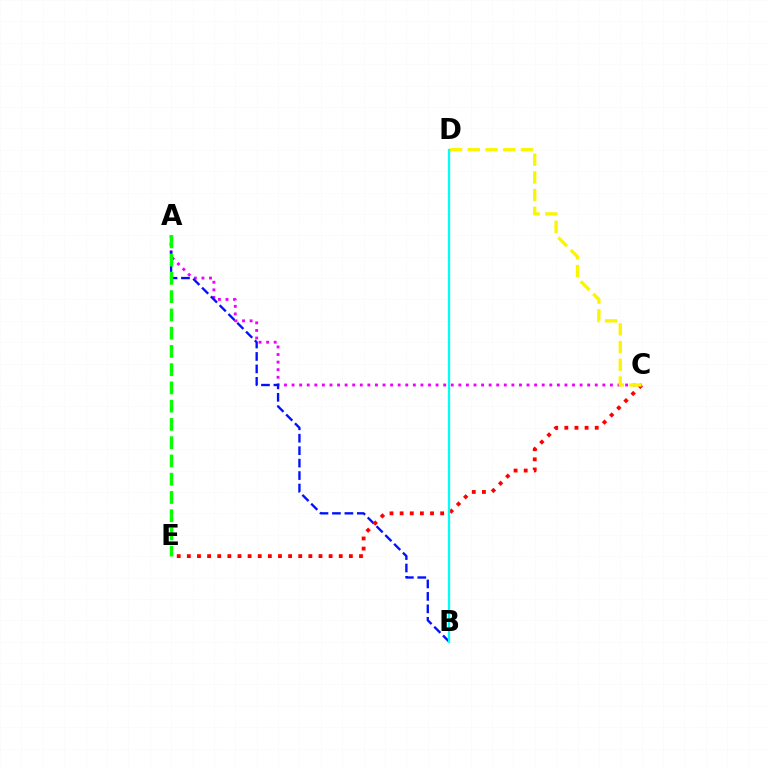{('A', 'C'): [{'color': '#ee00ff', 'line_style': 'dotted', 'thickness': 2.06}], ('A', 'B'): [{'color': '#0010ff', 'line_style': 'dashed', 'thickness': 1.69}], ('C', 'E'): [{'color': '#ff0000', 'line_style': 'dotted', 'thickness': 2.75}], ('C', 'D'): [{'color': '#fcf500', 'line_style': 'dashed', 'thickness': 2.41}], ('B', 'D'): [{'color': '#00fff6', 'line_style': 'solid', 'thickness': 1.62}], ('A', 'E'): [{'color': '#08ff00', 'line_style': 'dashed', 'thickness': 2.48}]}